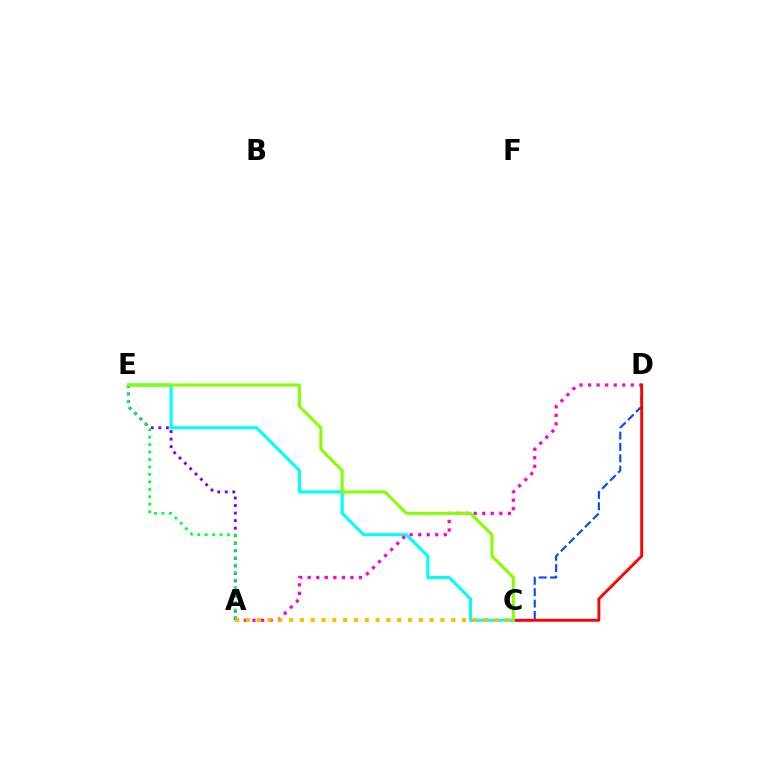{('C', 'D'): [{'color': '#004bff', 'line_style': 'dashed', 'thickness': 1.54}, {'color': '#ff0000', 'line_style': 'solid', 'thickness': 2.06}], ('A', 'E'): [{'color': '#7200ff', 'line_style': 'dotted', 'thickness': 2.05}, {'color': '#00ff39', 'line_style': 'dotted', 'thickness': 2.02}], ('C', 'E'): [{'color': '#00fff6', 'line_style': 'solid', 'thickness': 2.23}, {'color': '#84ff00', 'line_style': 'solid', 'thickness': 2.19}], ('A', 'D'): [{'color': '#ff00cf', 'line_style': 'dotted', 'thickness': 2.32}], ('A', 'C'): [{'color': '#ffbd00', 'line_style': 'dotted', 'thickness': 2.94}]}